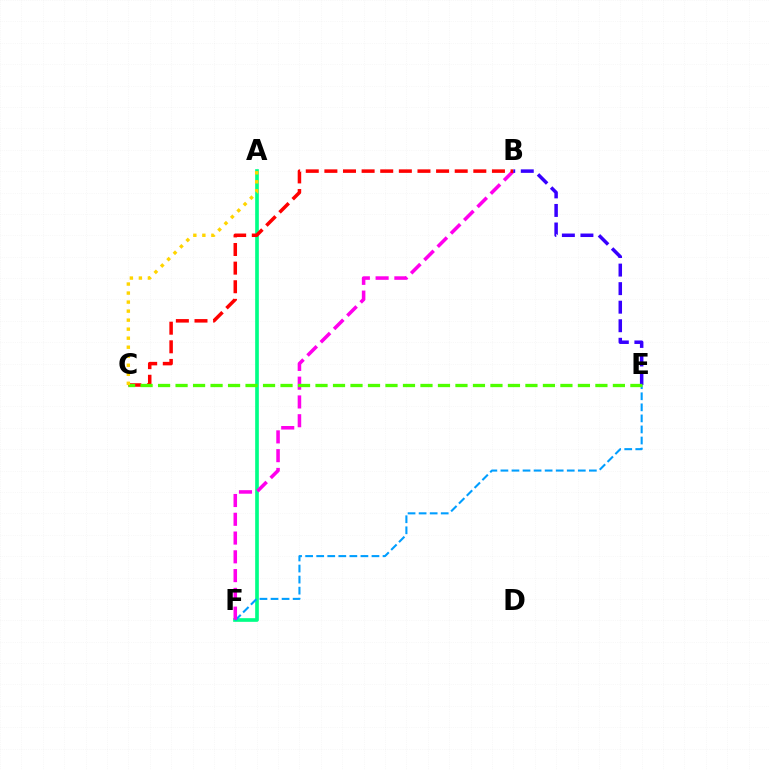{('A', 'F'): [{'color': '#00ff86', 'line_style': 'solid', 'thickness': 2.64}], ('E', 'F'): [{'color': '#009eff', 'line_style': 'dashed', 'thickness': 1.5}], ('B', 'F'): [{'color': '#ff00ed', 'line_style': 'dashed', 'thickness': 2.55}], ('B', 'C'): [{'color': '#ff0000', 'line_style': 'dashed', 'thickness': 2.53}], ('B', 'E'): [{'color': '#3700ff', 'line_style': 'dashed', 'thickness': 2.52}], ('C', 'E'): [{'color': '#4fff00', 'line_style': 'dashed', 'thickness': 2.38}], ('A', 'C'): [{'color': '#ffd500', 'line_style': 'dotted', 'thickness': 2.45}]}